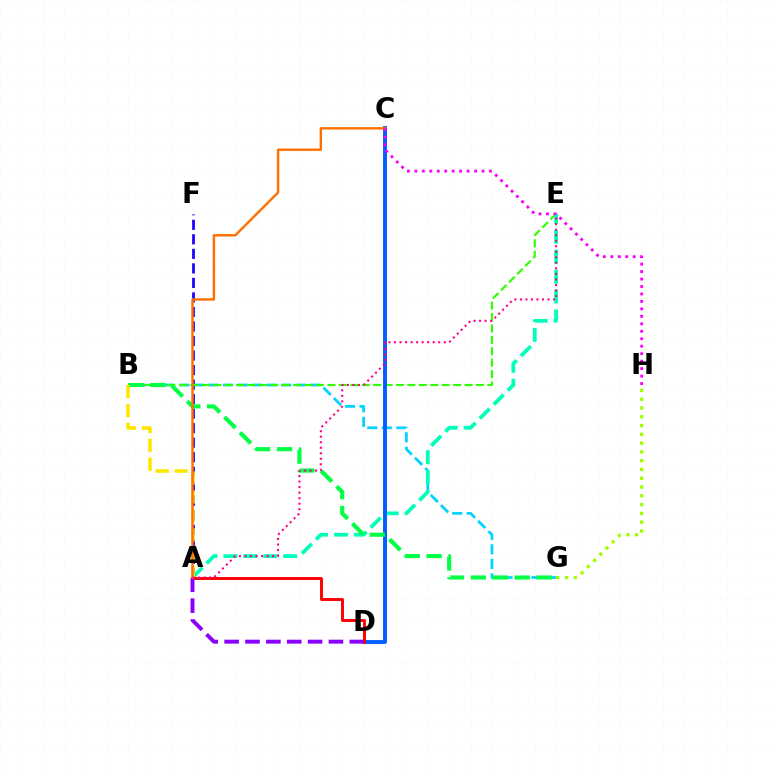{('A', 'F'): [{'color': '#1900ff', 'line_style': 'dashed', 'thickness': 1.97}], ('B', 'G'): [{'color': '#00d3ff', 'line_style': 'dashed', 'thickness': 1.98}, {'color': '#00ff45', 'line_style': 'dashed', 'thickness': 2.97}], ('B', 'E'): [{'color': '#31ff00', 'line_style': 'dashed', 'thickness': 1.55}], ('A', 'E'): [{'color': '#00ffbb', 'line_style': 'dashed', 'thickness': 2.7}, {'color': '#ff0088', 'line_style': 'dotted', 'thickness': 1.5}], ('C', 'D'): [{'color': '#005dff', 'line_style': 'solid', 'thickness': 2.79}], ('A', 'D'): [{'color': '#ff0000', 'line_style': 'solid', 'thickness': 2.11}, {'color': '#8a00ff', 'line_style': 'dashed', 'thickness': 2.83}], ('A', 'B'): [{'color': '#ffe600', 'line_style': 'dashed', 'thickness': 2.57}], ('A', 'C'): [{'color': '#ff7000', 'line_style': 'solid', 'thickness': 1.74}], ('G', 'H'): [{'color': '#a2ff00', 'line_style': 'dotted', 'thickness': 2.39}], ('C', 'H'): [{'color': '#fa00f9', 'line_style': 'dotted', 'thickness': 2.03}]}